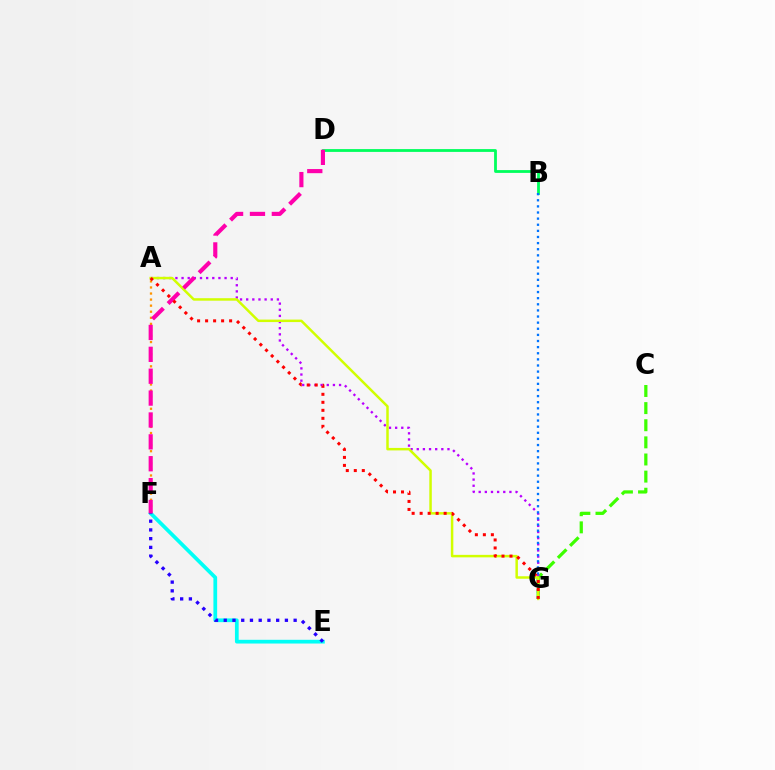{('C', 'G'): [{'color': '#3dff00', 'line_style': 'dashed', 'thickness': 2.33}], ('B', 'D'): [{'color': '#00ff5c', 'line_style': 'solid', 'thickness': 2.02}], ('A', 'F'): [{'color': '#ff9400', 'line_style': 'dotted', 'thickness': 1.65}], ('E', 'F'): [{'color': '#00fff6', 'line_style': 'solid', 'thickness': 2.69}, {'color': '#2500ff', 'line_style': 'dotted', 'thickness': 2.37}], ('A', 'G'): [{'color': '#b900ff', 'line_style': 'dotted', 'thickness': 1.67}, {'color': '#d1ff00', 'line_style': 'solid', 'thickness': 1.79}, {'color': '#ff0000', 'line_style': 'dotted', 'thickness': 2.17}], ('B', 'G'): [{'color': '#0074ff', 'line_style': 'dotted', 'thickness': 1.66}], ('D', 'F'): [{'color': '#ff00ac', 'line_style': 'dashed', 'thickness': 2.97}]}